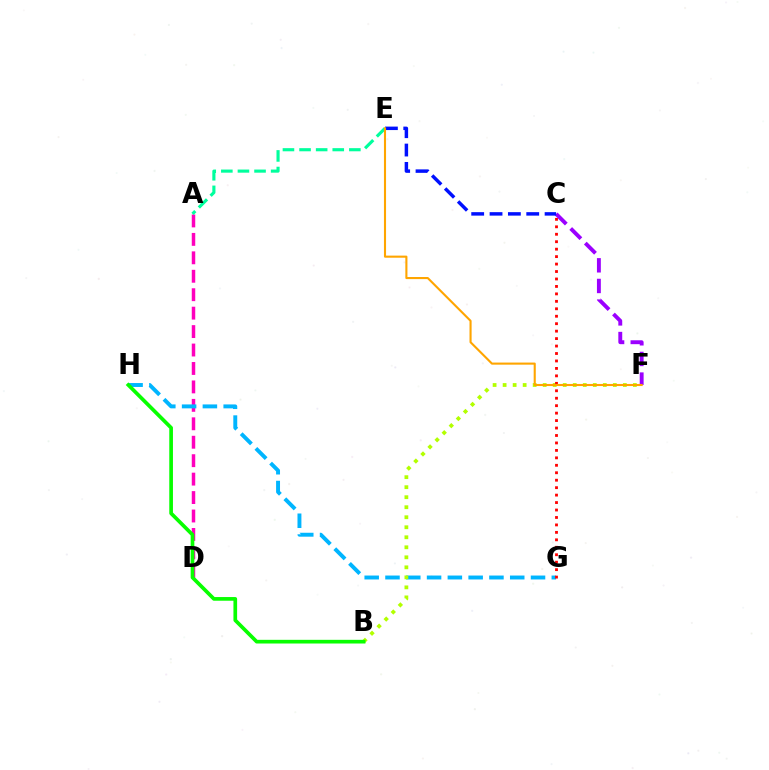{('C', 'F'): [{'color': '#9b00ff', 'line_style': 'dashed', 'thickness': 2.8}], ('A', 'D'): [{'color': '#ff00bd', 'line_style': 'dashed', 'thickness': 2.51}], ('G', 'H'): [{'color': '#00b5ff', 'line_style': 'dashed', 'thickness': 2.82}], ('B', 'F'): [{'color': '#b3ff00', 'line_style': 'dotted', 'thickness': 2.72}], ('C', 'G'): [{'color': '#ff0000', 'line_style': 'dotted', 'thickness': 2.02}], ('A', 'E'): [{'color': '#00ff9d', 'line_style': 'dashed', 'thickness': 2.26}], ('C', 'E'): [{'color': '#0010ff', 'line_style': 'dashed', 'thickness': 2.49}], ('B', 'H'): [{'color': '#08ff00', 'line_style': 'solid', 'thickness': 2.65}], ('E', 'F'): [{'color': '#ffa500', 'line_style': 'solid', 'thickness': 1.51}]}